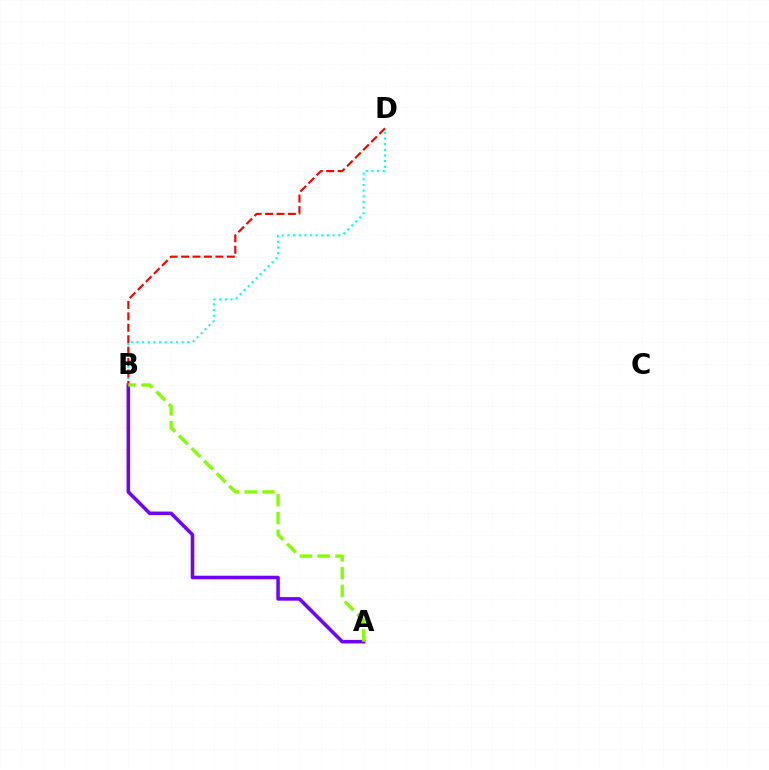{('A', 'B'): [{'color': '#7200ff', 'line_style': 'solid', 'thickness': 2.56}, {'color': '#84ff00', 'line_style': 'dashed', 'thickness': 2.42}], ('B', 'D'): [{'color': '#00fff6', 'line_style': 'dotted', 'thickness': 1.53}, {'color': '#ff0000', 'line_style': 'dashed', 'thickness': 1.55}]}